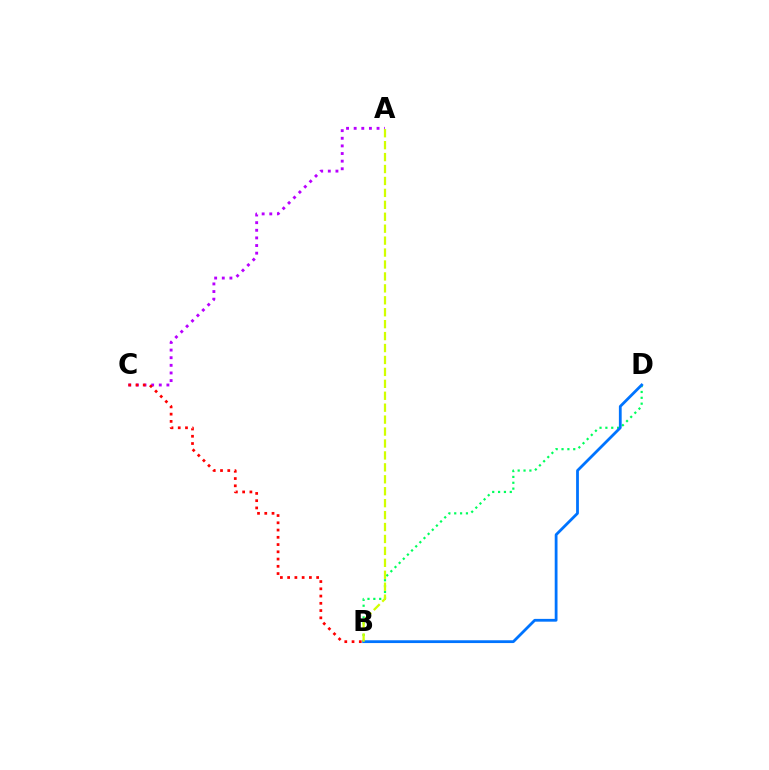{('B', 'D'): [{'color': '#00ff5c', 'line_style': 'dotted', 'thickness': 1.59}, {'color': '#0074ff', 'line_style': 'solid', 'thickness': 2.01}], ('A', 'C'): [{'color': '#b900ff', 'line_style': 'dotted', 'thickness': 2.07}], ('B', 'C'): [{'color': '#ff0000', 'line_style': 'dotted', 'thickness': 1.97}], ('A', 'B'): [{'color': '#d1ff00', 'line_style': 'dashed', 'thickness': 1.62}]}